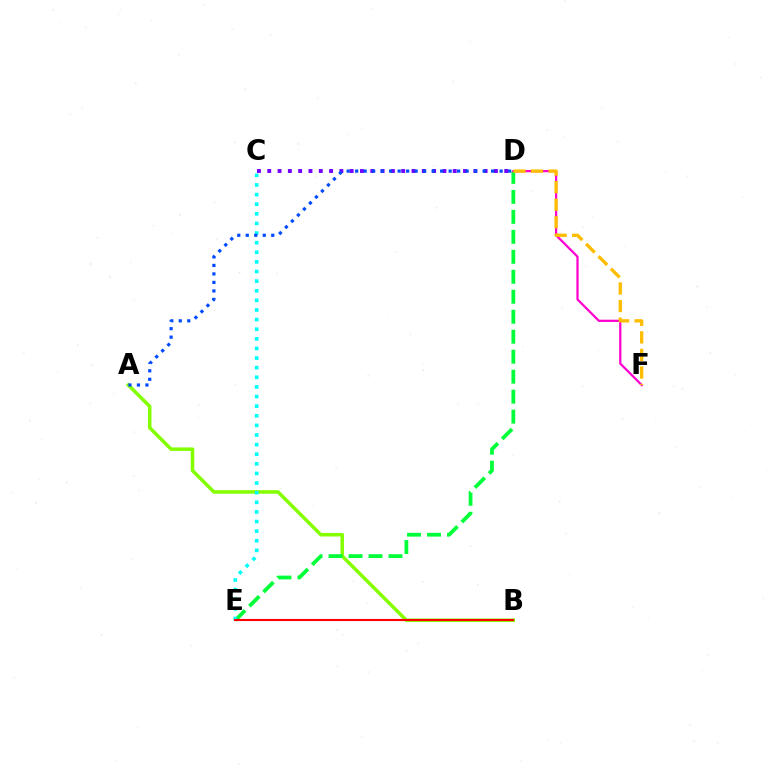{('A', 'B'): [{'color': '#84ff00', 'line_style': 'solid', 'thickness': 2.53}], ('D', 'E'): [{'color': '#00ff39', 'line_style': 'dashed', 'thickness': 2.71}], ('C', 'E'): [{'color': '#00fff6', 'line_style': 'dotted', 'thickness': 2.61}], ('D', 'F'): [{'color': '#ff00cf', 'line_style': 'solid', 'thickness': 1.62}, {'color': '#ffbd00', 'line_style': 'dashed', 'thickness': 2.39}], ('C', 'D'): [{'color': '#7200ff', 'line_style': 'dotted', 'thickness': 2.8}], ('B', 'E'): [{'color': '#ff0000', 'line_style': 'solid', 'thickness': 1.53}], ('A', 'D'): [{'color': '#004bff', 'line_style': 'dotted', 'thickness': 2.31}]}